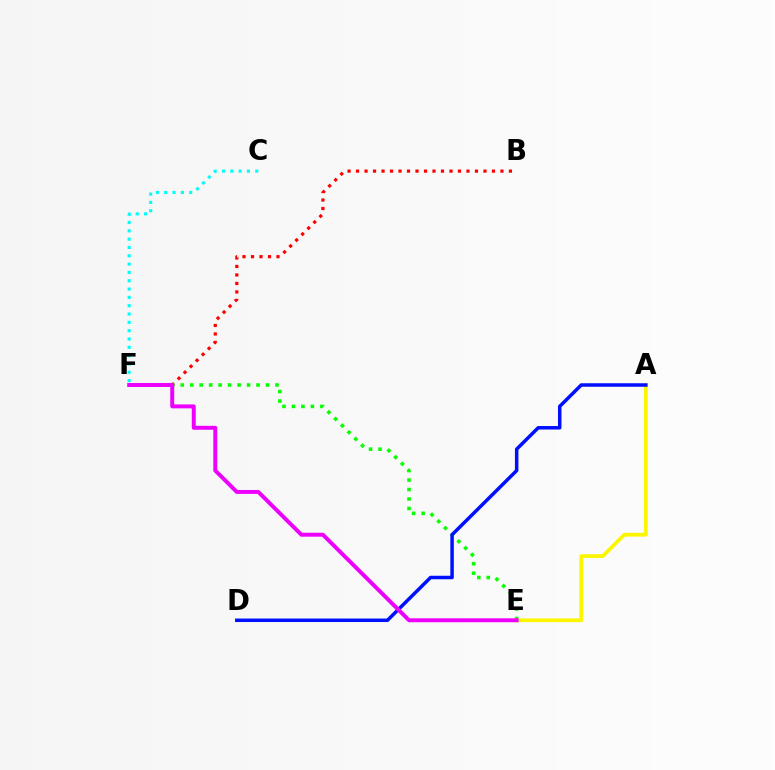{('B', 'F'): [{'color': '#ff0000', 'line_style': 'dotted', 'thickness': 2.31}], ('E', 'F'): [{'color': '#08ff00', 'line_style': 'dotted', 'thickness': 2.57}, {'color': '#ee00ff', 'line_style': 'solid', 'thickness': 2.84}], ('A', 'E'): [{'color': '#fcf500', 'line_style': 'solid', 'thickness': 2.69}], ('C', 'F'): [{'color': '#00fff6', 'line_style': 'dotted', 'thickness': 2.26}], ('A', 'D'): [{'color': '#0010ff', 'line_style': 'solid', 'thickness': 2.52}]}